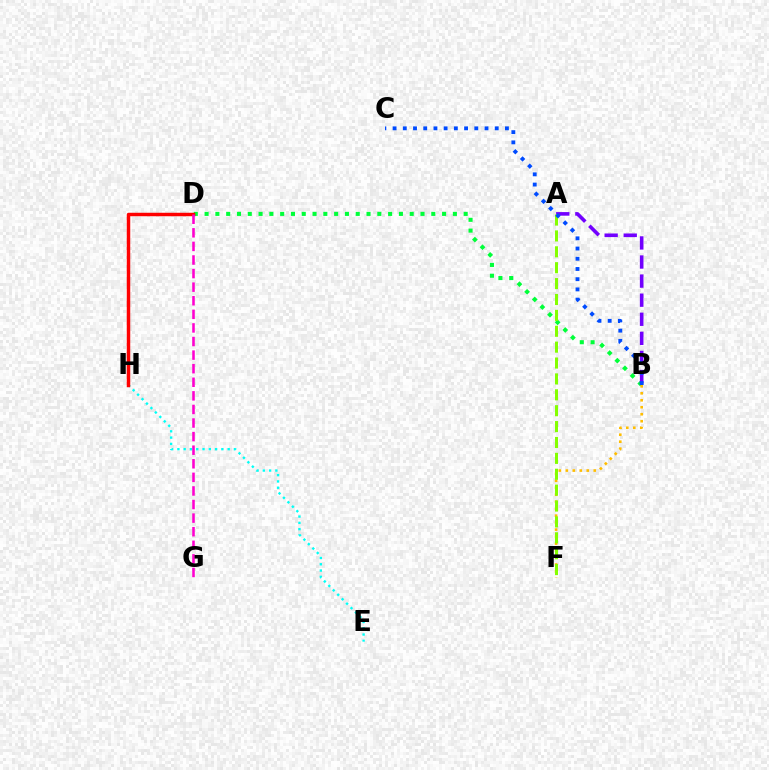{('E', 'H'): [{'color': '#00fff6', 'line_style': 'dotted', 'thickness': 1.71}], ('B', 'D'): [{'color': '#00ff39', 'line_style': 'dotted', 'thickness': 2.93}], ('A', 'B'): [{'color': '#7200ff', 'line_style': 'dashed', 'thickness': 2.59}], ('B', 'F'): [{'color': '#ffbd00', 'line_style': 'dotted', 'thickness': 1.9}], ('D', 'H'): [{'color': '#ff0000', 'line_style': 'solid', 'thickness': 2.49}], ('D', 'G'): [{'color': '#ff00cf', 'line_style': 'dashed', 'thickness': 1.85}], ('A', 'F'): [{'color': '#84ff00', 'line_style': 'dashed', 'thickness': 2.16}], ('B', 'C'): [{'color': '#004bff', 'line_style': 'dotted', 'thickness': 2.77}]}